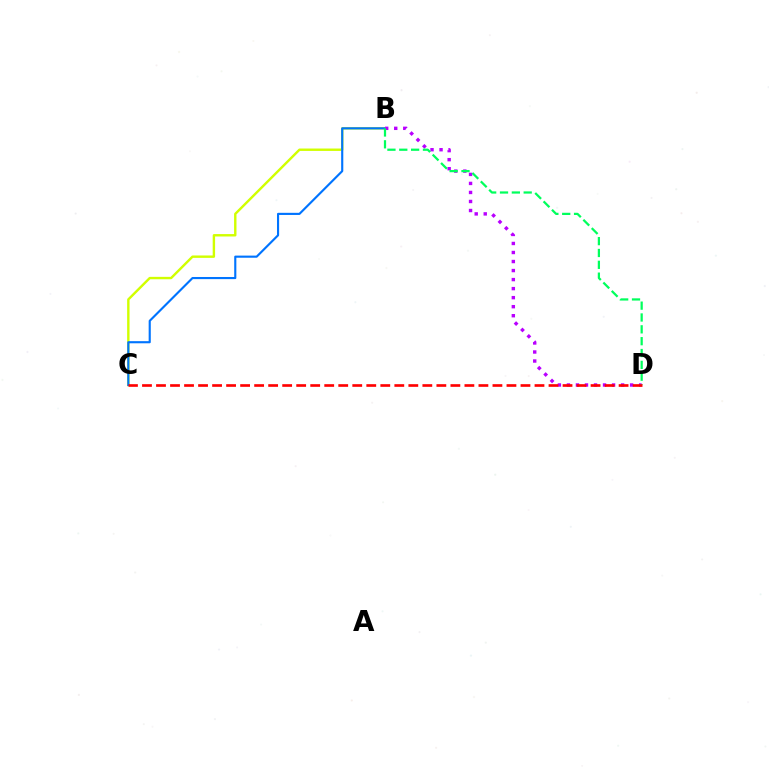{('B', 'C'): [{'color': '#d1ff00', 'line_style': 'solid', 'thickness': 1.73}, {'color': '#0074ff', 'line_style': 'solid', 'thickness': 1.54}], ('B', 'D'): [{'color': '#b900ff', 'line_style': 'dotted', 'thickness': 2.45}, {'color': '#00ff5c', 'line_style': 'dashed', 'thickness': 1.61}], ('C', 'D'): [{'color': '#ff0000', 'line_style': 'dashed', 'thickness': 1.9}]}